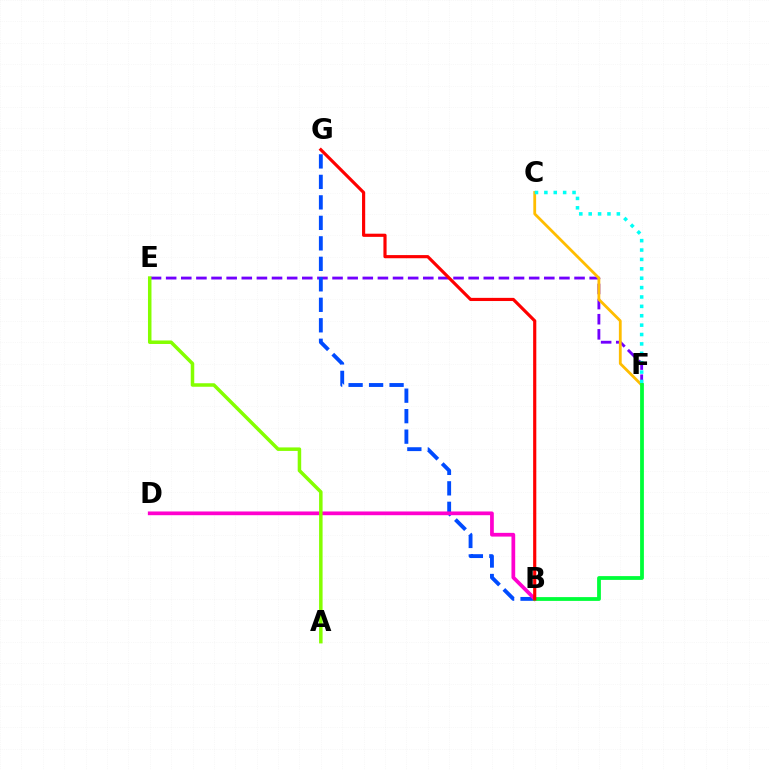{('E', 'F'): [{'color': '#7200ff', 'line_style': 'dashed', 'thickness': 2.05}], ('B', 'G'): [{'color': '#004bff', 'line_style': 'dashed', 'thickness': 2.78}, {'color': '#ff0000', 'line_style': 'solid', 'thickness': 2.28}], ('B', 'D'): [{'color': '#ff00cf', 'line_style': 'solid', 'thickness': 2.69}], ('A', 'E'): [{'color': '#84ff00', 'line_style': 'solid', 'thickness': 2.52}], ('C', 'F'): [{'color': '#ffbd00', 'line_style': 'solid', 'thickness': 2.02}, {'color': '#00fff6', 'line_style': 'dotted', 'thickness': 2.55}], ('B', 'F'): [{'color': '#00ff39', 'line_style': 'solid', 'thickness': 2.73}]}